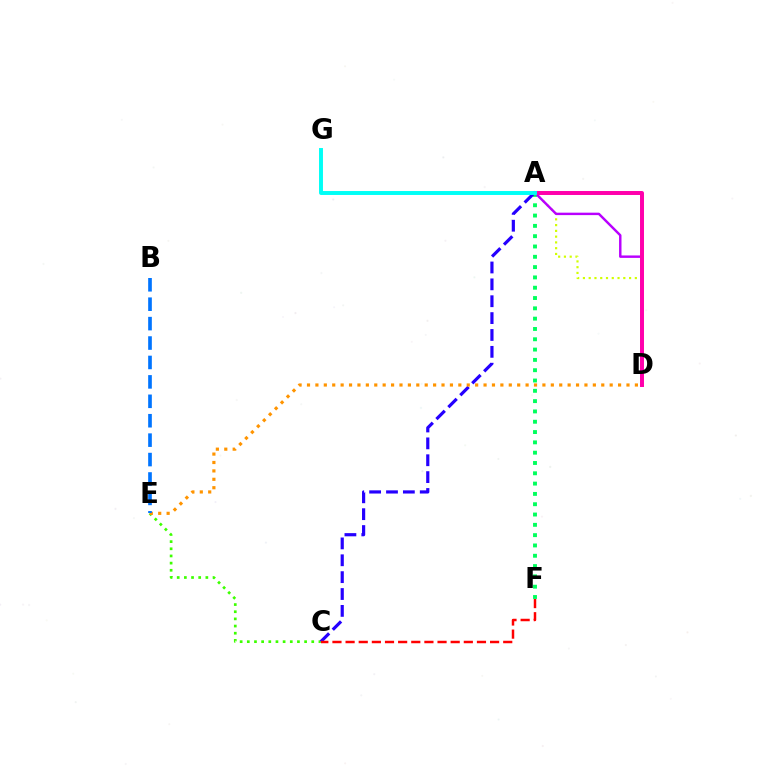{('C', 'E'): [{'color': '#3dff00', 'line_style': 'dotted', 'thickness': 1.95}], ('A', 'F'): [{'color': '#00ff5c', 'line_style': 'dotted', 'thickness': 2.8}], ('A', 'C'): [{'color': '#2500ff', 'line_style': 'dashed', 'thickness': 2.29}], ('A', 'D'): [{'color': '#d1ff00', 'line_style': 'dotted', 'thickness': 1.57}, {'color': '#b900ff', 'line_style': 'solid', 'thickness': 1.75}, {'color': '#ff00ac', 'line_style': 'solid', 'thickness': 2.86}], ('D', 'E'): [{'color': '#ff9400', 'line_style': 'dotted', 'thickness': 2.28}], ('B', 'E'): [{'color': '#0074ff', 'line_style': 'dashed', 'thickness': 2.64}], ('C', 'F'): [{'color': '#ff0000', 'line_style': 'dashed', 'thickness': 1.78}], ('A', 'G'): [{'color': '#00fff6', 'line_style': 'solid', 'thickness': 2.83}]}